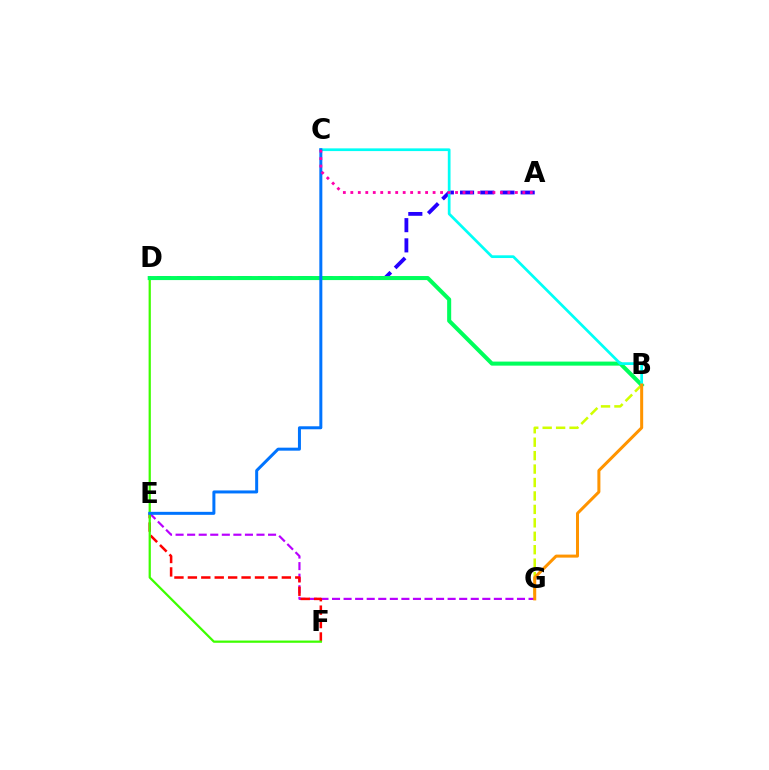{('B', 'G'): [{'color': '#d1ff00', 'line_style': 'dashed', 'thickness': 1.83}, {'color': '#ff9400', 'line_style': 'solid', 'thickness': 2.17}], ('E', 'G'): [{'color': '#b900ff', 'line_style': 'dashed', 'thickness': 1.57}], ('E', 'F'): [{'color': '#ff0000', 'line_style': 'dashed', 'thickness': 1.82}], ('A', 'D'): [{'color': '#2500ff', 'line_style': 'dashed', 'thickness': 2.74}], ('D', 'F'): [{'color': '#3dff00', 'line_style': 'solid', 'thickness': 1.61}], ('B', 'D'): [{'color': '#00ff5c', 'line_style': 'solid', 'thickness': 2.91}], ('B', 'C'): [{'color': '#00fff6', 'line_style': 'solid', 'thickness': 1.96}], ('C', 'E'): [{'color': '#0074ff', 'line_style': 'solid', 'thickness': 2.16}], ('A', 'C'): [{'color': '#ff00ac', 'line_style': 'dotted', 'thickness': 2.03}]}